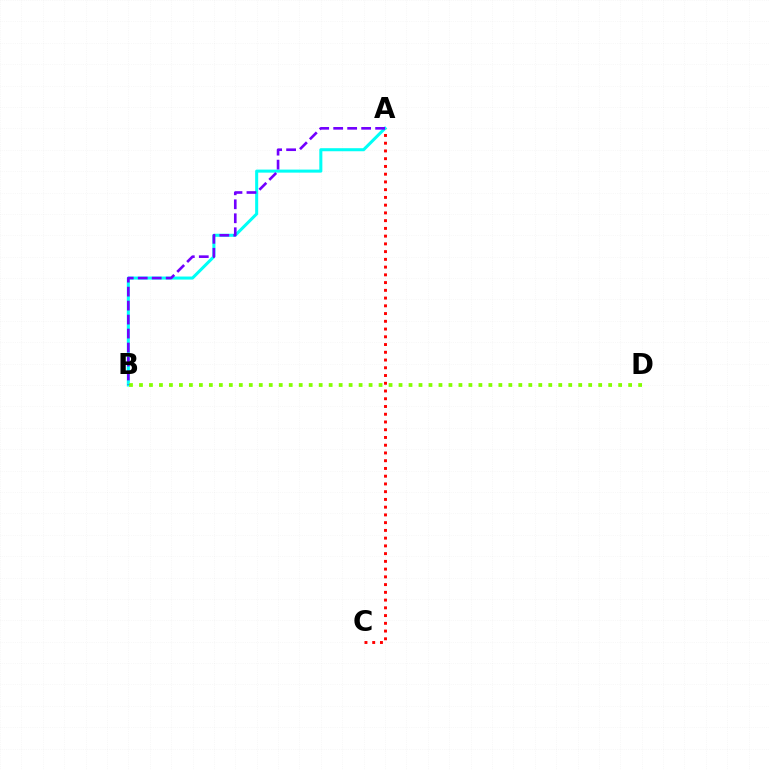{('A', 'C'): [{'color': '#ff0000', 'line_style': 'dotted', 'thickness': 2.1}], ('A', 'B'): [{'color': '#00fff6', 'line_style': 'solid', 'thickness': 2.19}, {'color': '#7200ff', 'line_style': 'dashed', 'thickness': 1.9}], ('B', 'D'): [{'color': '#84ff00', 'line_style': 'dotted', 'thickness': 2.71}]}